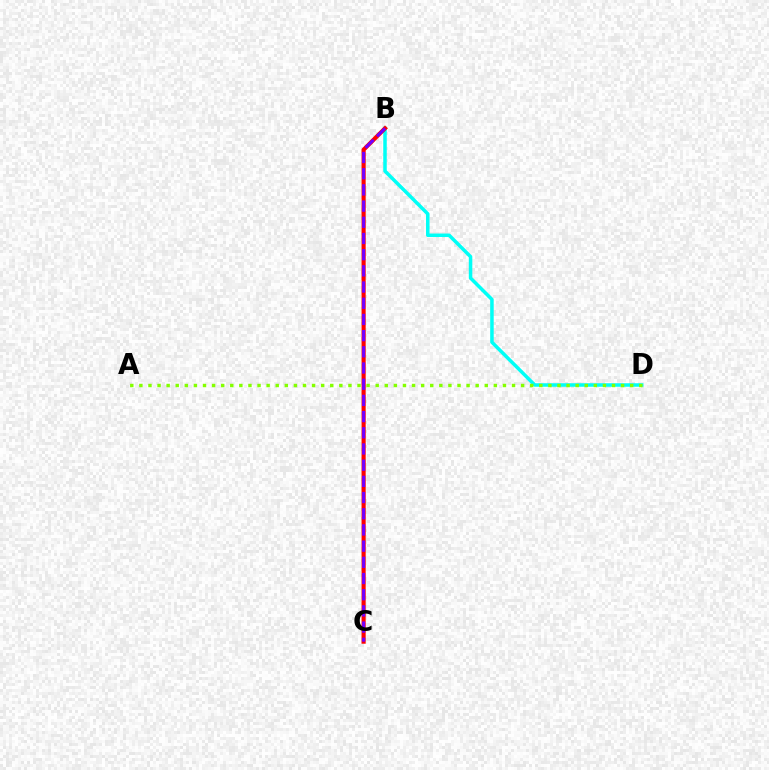{('B', 'D'): [{'color': '#00fff6', 'line_style': 'solid', 'thickness': 2.52}], ('A', 'D'): [{'color': '#84ff00', 'line_style': 'dotted', 'thickness': 2.47}], ('B', 'C'): [{'color': '#ff0000', 'line_style': 'solid', 'thickness': 2.96}, {'color': '#7200ff', 'line_style': 'dashed', 'thickness': 2.2}]}